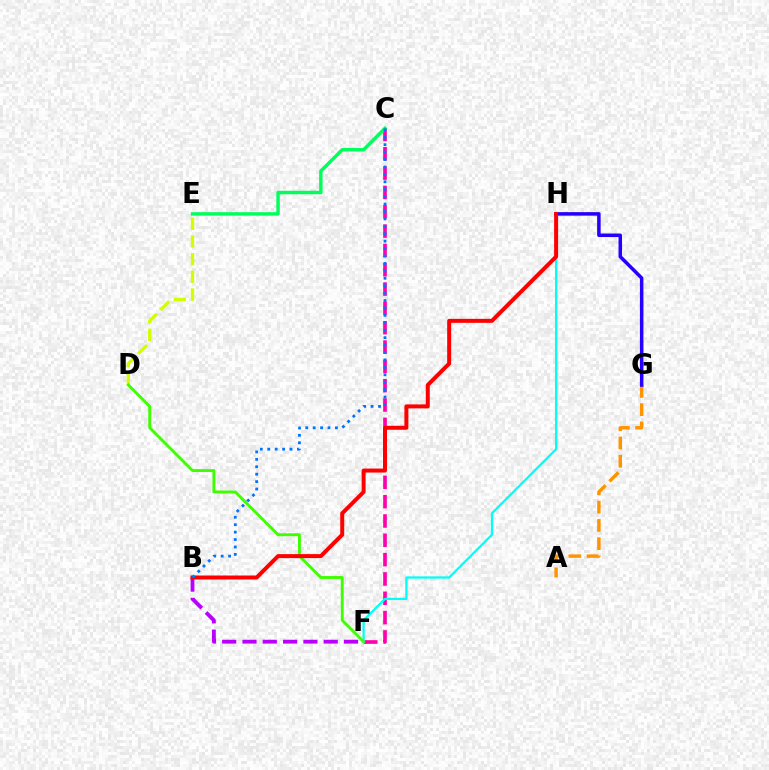{('C', 'F'): [{'color': '#ff00ac', 'line_style': 'dashed', 'thickness': 2.63}], ('A', 'G'): [{'color': '#ff9400', 'line_style': 'dashed', 'thickness': 2.48}], ('C', 'E'): [{'color': '#00ff5c', 'line_style': 'solid', 'thickness': 2.47}], ('F', 'H'): [{'color': '#00fff6', 'line_style': 'solid', 'thickness': 1.63}], ('D', 'E'): [{'color': '#d1ff00', 'line_style': 'dashed', 'thickness': 2.4}], ('G', 'H'): [{'color': '#2500ff', 'line_style': 'solid', 'thickness': 2.53}], ('B', 'F'): [{'color': '#b900ff', 'line_style': 'dashed', 'thickness': 2.76}], ('D', 'F'): [{'color': '#3dff00', 'line_style': 'solid', 'thickness': 2.08}], ('B', 'H'): [{'color': '#ff0000', 'line_style': 'solid', 'thickness': 2.87}], ('B', 'C'): [{'color': '#0074ff', 'line_style': 'dotted', 'thickness': 2.02}]}